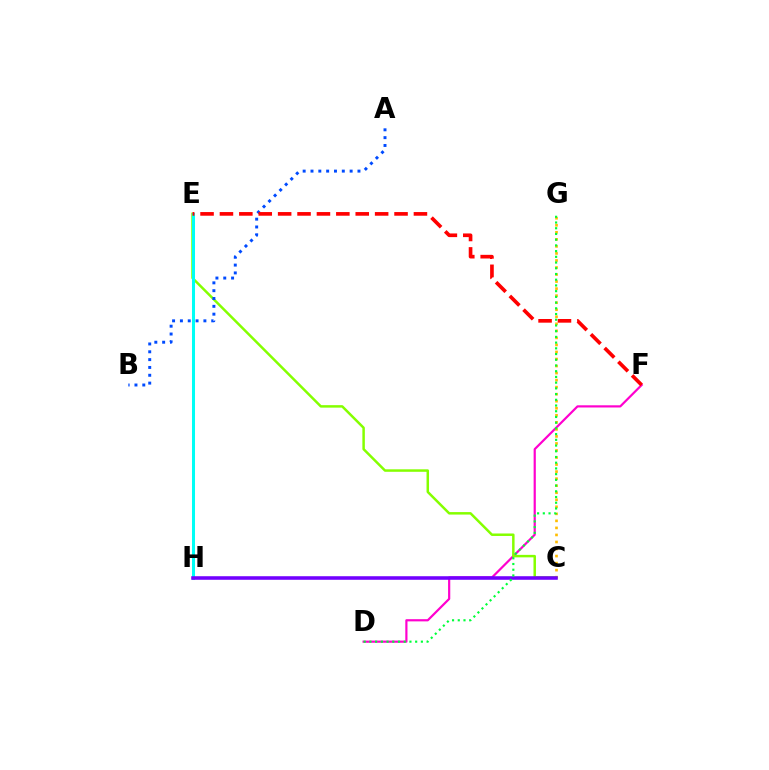{('D', 'F'): [{'color': '#ff00cf', 'line_style': 'solid', 'thickness': 1.58}], ('C', 'G'): [{'color': '#ffbd00', 'line_style': 'dotted', 'thickness': 1.91}], ('C', 'E'): [{'color': '#84ff00', 'line_style': 'solid', 'thickness': 1.79}], ('E', 'H'): [{'color': '#00fff6', 'line_style': 'solid', 'thickness': 2.18}], ('A', 'B'): [{'color': '#004bff', 'line_style': 'dotted', 'thickness': 2.13}], ('C', 'H'): [{'color': '#7200ff', 'line_style': 'solid', 'thickness': 2.56}], ('D', 'G'): [{'color': '#00ff39', 'line_style': 'dotted', 'thickness': 1.55}], ('E', 'F'): [{'color': '#ff0000', 'line_style': 'dashed', 'thickness': 2.64}]}